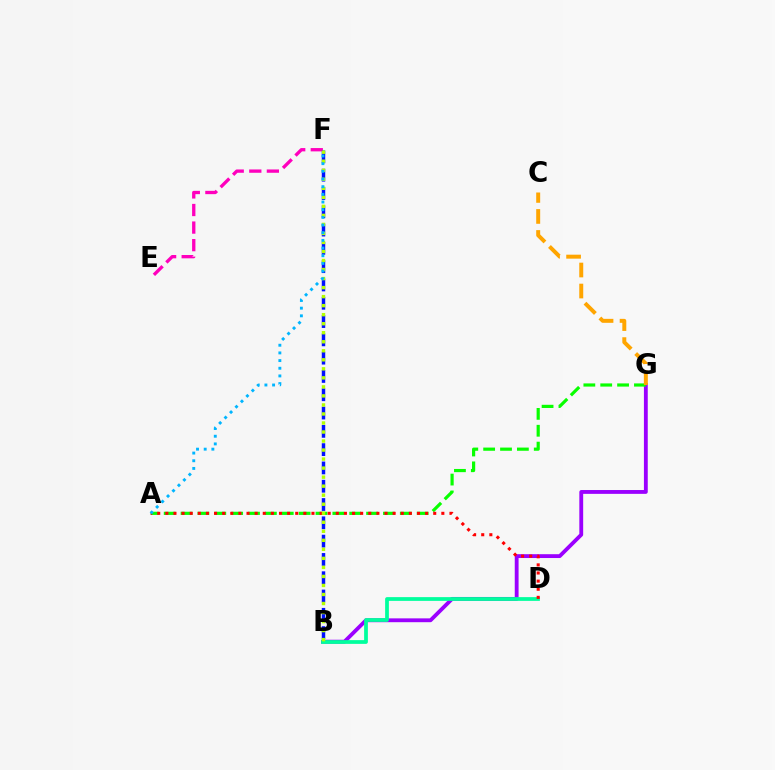{('B', 'G'): [{'color': '#9b00ff', 'line_style': 'solid', 'thickness': 2.76}], ('A', 'G'): [{'color': '#08ff00', 'line_style': 'dashed', 'thickness': 2.29}], ('B', 'D'): [{'color': '#00ff9d', 'line_style': 'solid', 'thickness': 2.7}], ('A', 'D'): [{'color': '#ff0000', 'line_style': 'dotted', 'thickness': 2.21}], ('E', 'F'): [{'color': '#ff00bd', 'line_style': 'dashed', 'thickness': 2.39}], ('B', 'F'): [{'color': '#0010ff', 'line_style': 'dashed', 'thickness': 2.49}, {'color': '#b3ff00', 'line_style': 'dotted', 'thickness': 2.45}], ('A', 'F'): [{'color': '#00b5ff', 'line_style': 'dotted', 'thickness': 2.08}], ('C', 'G'): [{'color': '#ffa500', 'line_style': 'dashed', 'thickness': 2.85}]}